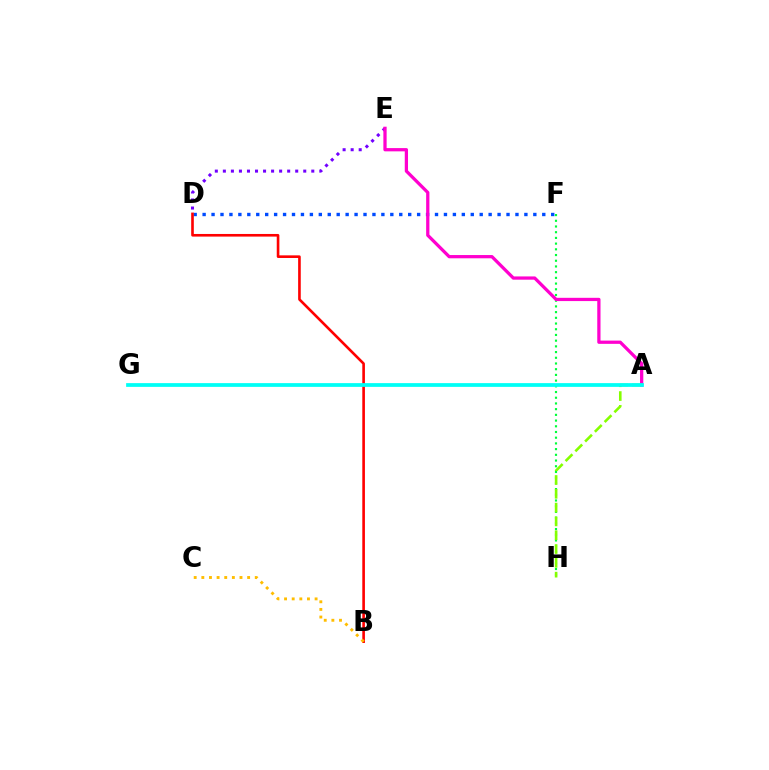{('D', 'E'): [{'color': '#7200ff', 'line_style': 'dotted', 'thickness': 2.18}], ('F', 'H'): [{'color': '#00ff39', 'line_style': 'dotted', 'thickness': 1.55}], ('D', 'F'): [{'color': '#004bff', 'line_style': 'dotted', 'thickness': 2.43}], ('A', 'E'): [{'color': '#ff00cf', 'line_style': 'solid', 'thickness': 2.34}], ('B', 'D'): [{'color': '#ff0000', 'line_style': 'solid', 'thickness': 1.89}], ('B', 'C'): [{'color': '#ffbd00', 'line_style': 'dotted', 'thickness': 2.07}], ('A', 'H'): [{'color': '#84ff00', 'line_style': 'dashed', 'thickness': 1.88}], ('A', 'G'): [{'color': '#00fff6', 'line_style': 'solid', 'thickness': 2.7}]}